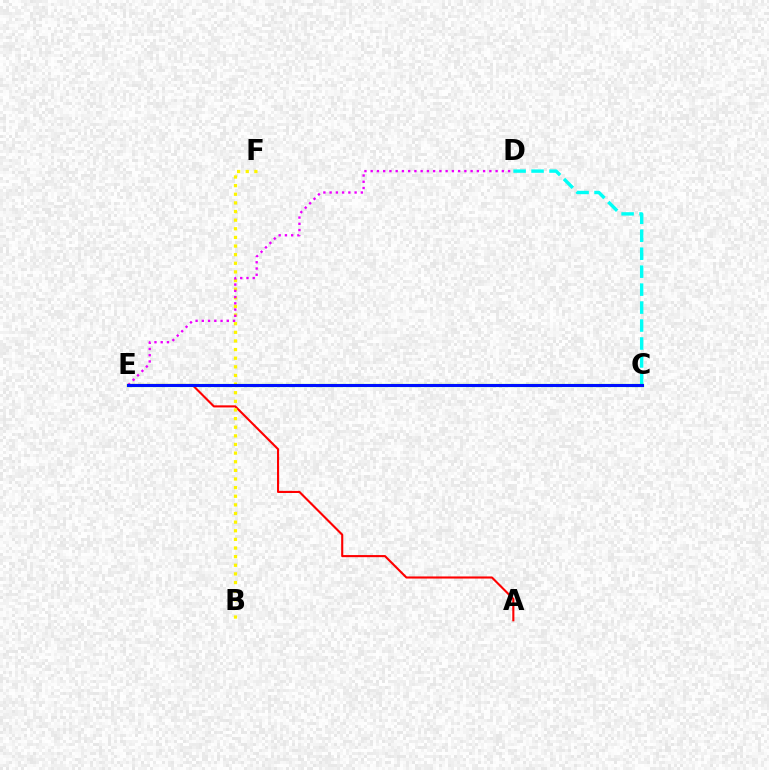{('C', 'D'): [{'color': '#00fff6', 'line_style': 'dashed', 'thickness': 2.44}], ('A', 'E'): [{'color': '#ff0000', 'line_style': 'solid', 'thickness': 1.52}], ('B', 'F'): [{'color': '#fcf500', 'line_style': 'dotted', 'thickness': 2.34}], ('D', 'E'): [{'color': '#ee00ff', 'line_style': 'dotted', 'thickness': 1.7}], ('C', 'E'): [{'color': '#08ff00', 'line_style': 'solid', 'thickness': 2.28}, {'color': '#0010ff', 'line_style': 'solid', 'thickness': 2.18}]}